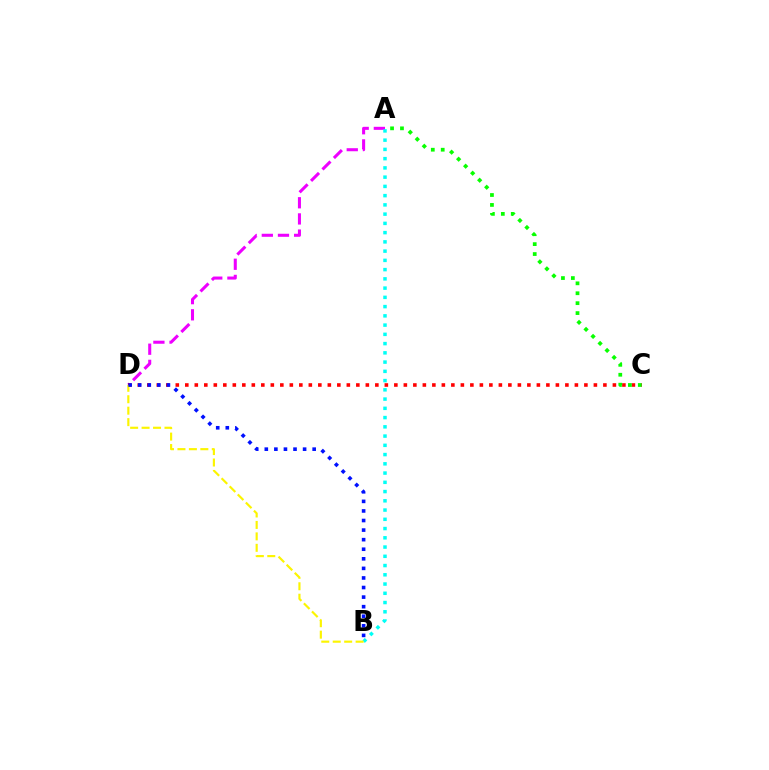{('A', 'D'): [{'color': '#ee00ff', 'line_style': 'dashed', 'thickness': 2.2}], ('C', 'D'): [{'color': '#ff0000', 'line_style': 'dotted', 'thickness': 2.58}], ('A', 'B'): [{'color': '#00fff6', 'line_style': 'dotted', 'thickness': 2.51}], ('A', 'C'): [{'color': '#08ff00', 'line_style': 'dotted', 'thickness': 2.7}], ('B', 'D'): [{'color': '#fcf500', 'line_style': 'dashed', 'thickness': 1.56}, {'color': '#0010ff', 'line_style': 'dotted', 'thickness': 2.6}]}